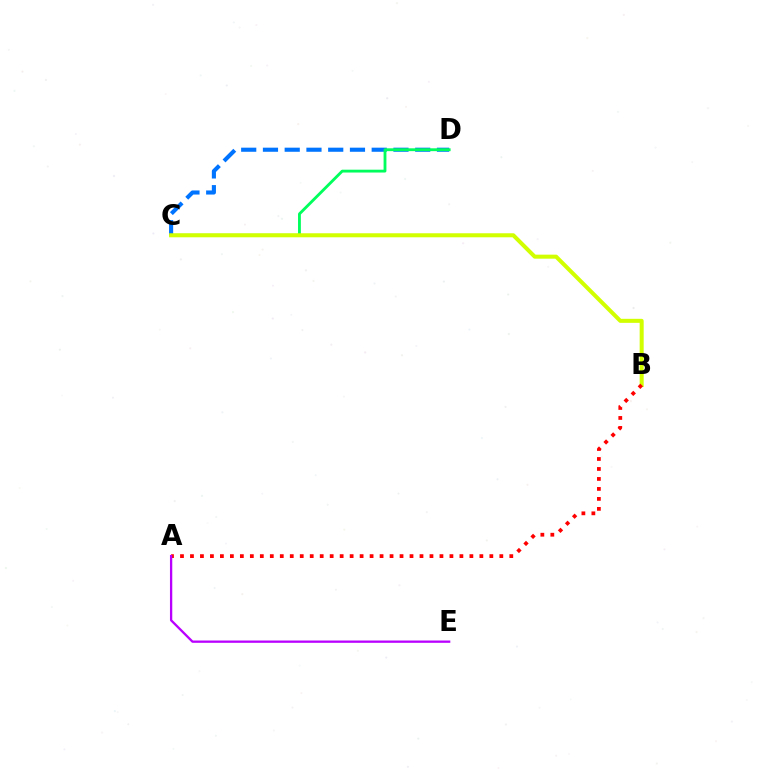{('C', 'D'): [{'color': '#0074ff', 'line_style': 'dashed', 'thickness': 2.95}, {'color': '#00ff5c', 'line_style': 'solid', 'thickness': 2.05}], ('B', 'C'): [{'color': '#d1ff00', 'line_style': 'solid', 'thickness': 2.9}], ('A', 'B'): [{'color': '#ff0000', 'line_style': 'dotted', 'thickness': 2.71}], ('A', 'E'): [{'color': '#b900ff', 'line_style': 'solid', 'thickness': 1.66}]}